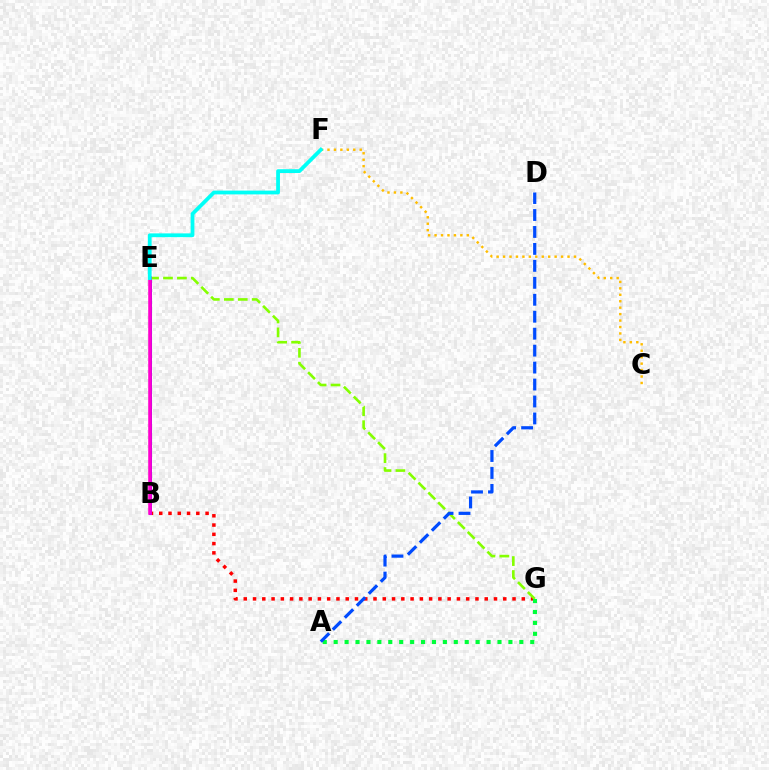{('C', 'F'): [{'color': '#ffbd00', 'line_style': 'dotted', 'thickness': 1.75}], ('B', 'G'): [{'color': '#ff0000', 'line_style': 'dotted', 'thickness': 2.52}], ('E', 'G'): [{'color': '#84ff00', 'line_style': 'dashed', 'thickness': 1.89}], ('B', 'E'): [{'color': '#7200ff', 'line_style': 'solid', 'thickness': 2.12}, {'color': '#ff00cf', 'line_style': 'solid', 'thickness': 2.57}], ('A', 'G'): [{'color': '#00ff39', 'line_style': 'dotted', 'thickness': 2.97}], ('A', 'D'): [{'color': '#004bff', 'line_style': 'dashed', 'thickness': 2.3}], ('E', 'F'): [{'color': '#00fff6', 'line_style': 'solid', 'thickness': 2.72}]}